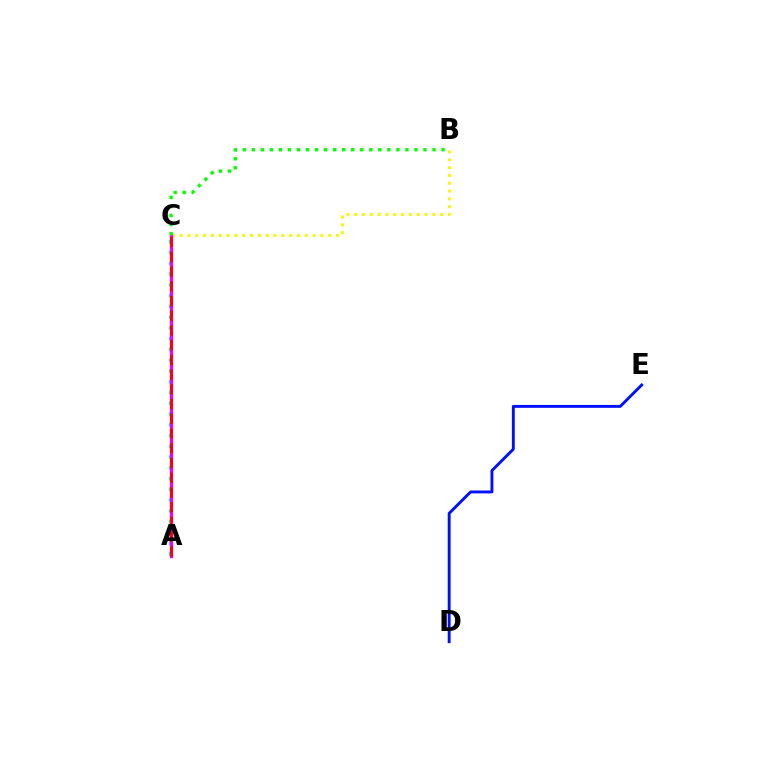{('A', 'C'): [{'color': '#00fff6', 'line_style': 'dotted', 'thickness': 2.92}, {'color': '#ee00ff', 'line_style': 'solid', 'thickness': 2.33}, {'color': '#ff0000', 'line_style': 'dashed', 'thickness': 2.0}], ('B', 'C'): [{'color': '#fcf500', 'line_style': 'dotted', 'thickness': 2.12}, {'color': '#08ff00', 'line_style': 'dotted', 'thickness': 2.45}], ('D', 'E'): [{'color': '#0010ff', 'line_style': 'solid', 'thickness': 2.09}]}